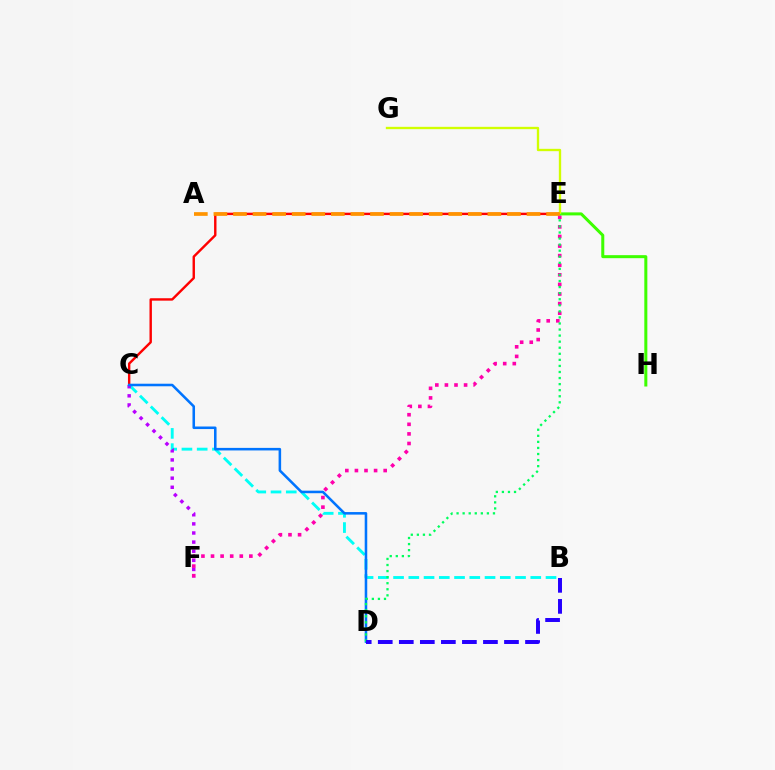{('C', 'E'): [{'color': '#ff0000', 'line_style': 'solid', 'thickness': 1.73}], ('B', 'C'): [{'color': '#00fff6', 'line_style': 'dashed', 'thickness': 2.07}], ('E', 'H'): [{'color': '#3dff00', 'line_style': 'solid', 'thickness': 2.18}], ('C', 'F'): [{'color': '#b900ff', 'line_style': 'dotted', 'thickness': 2.48}], ('E', 'F'): [{'color': '#ff00ac', 'line_style': 'dotted', 'thickness': 2.6}], ('E', 'G'): [{'color': '#d1ff00', 'line_style': 'solid', 'thickness': 1.69}], ('C', 'D'): [{'color': '#0074ff', 'line_style': 'solid', 'thickness': 1.84}], ('D', 'E'): [{'color': '#00ff5c', 'line_style': 'dotted', 'thickness': 1.65}], ('A', 'E'): [{'color': '#ff9400', 'line_style': 'dashed', 'thickness': 2.66}], ('B', 'D'): [{'color': '#2500ff', 'line_style': 'dashed', 'thickness': 2.86}]}